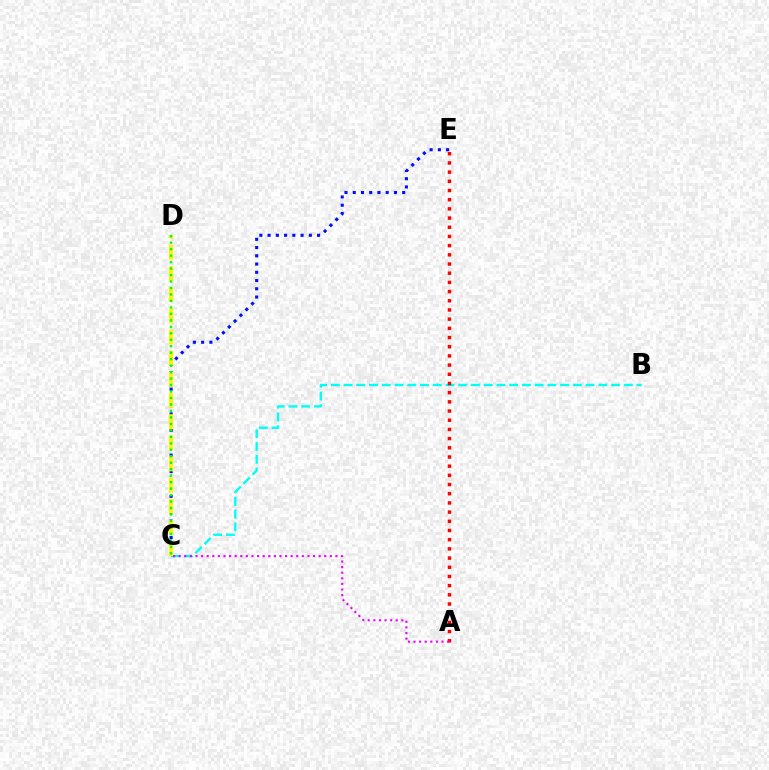{('C', 'E'): [{'color': '#0010ff', 'line_style': 'dotted', 'thickness': 2.24}], ('B', 'C'): [{'color': '#00fff6', 'line_style': 'dashed', 'thickness': 1.73}], ('C', 'D'): [{'color': '#fcf500', 'line_style': 'dashed', 'thickness': 2.88}, {'color': '#08ff00', 'line_style': 'dotted', 'thickness': 1.76}], ('A', 'E'): [{'color': '#ff0000', 'line_style': 'dotted', 'thickness': 2.5}], ('A', 'C'): [{'color': '#ee00ff', 'line_style': 'dotted', 'thickness': 1.52}]}